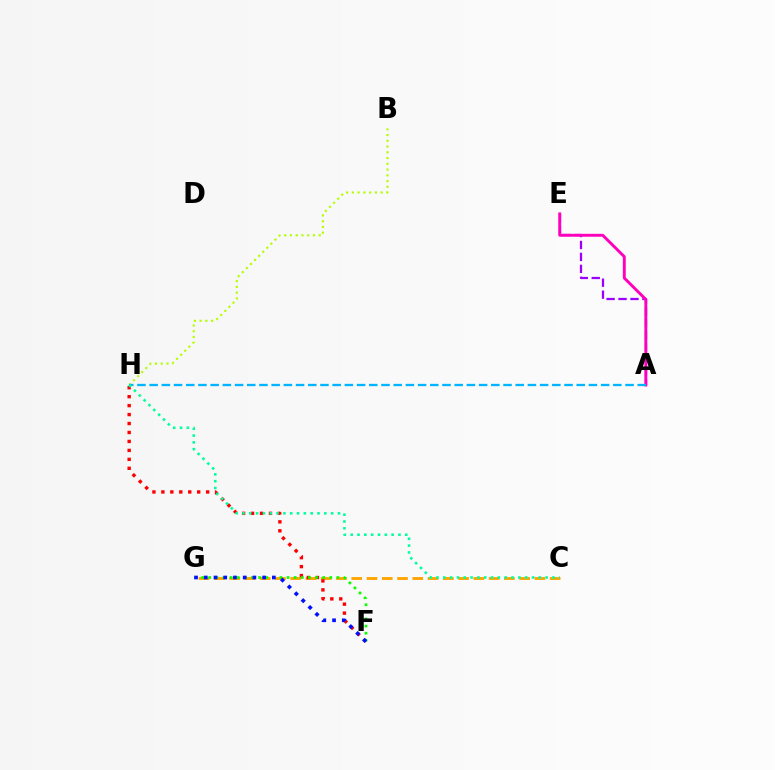{('C', 'G'): [{'color': '#ffa500', 'line_style': 'dashed', 'thickness': 2.07}], ('A', 'E'): [{'color': '#9b00ff', 'line_style': 'dashed', 'thickness': 1.62}, {'color': '#ff00bd', 'line_style': 'solid', 'thickness': 2.1}], ('F', 'H'): [{'color': '#ff0000', 'line_style': 'dotted', 'thickness': 2.43}], ('F', 'G'): [{'color': '#08ff00', 'line_style': 'dotted', 'thickness': 1.93}, {'color': '#0010ff', 'line_style': 'dotted', 'thickness': 2.64}], ('B', 'H'): [{'color': '#b3ff00', 'line_style': 'dotted', 'thickness': 1.56}], ('A', 'H'): [{'color': '#00b5ff', 'line_style': 'dashed', 'thickness': 1.66}], ('C', 'H'): [{'color': '#00ff9d', 'line_style': 'dotted', 'thickness': 1.85}]}